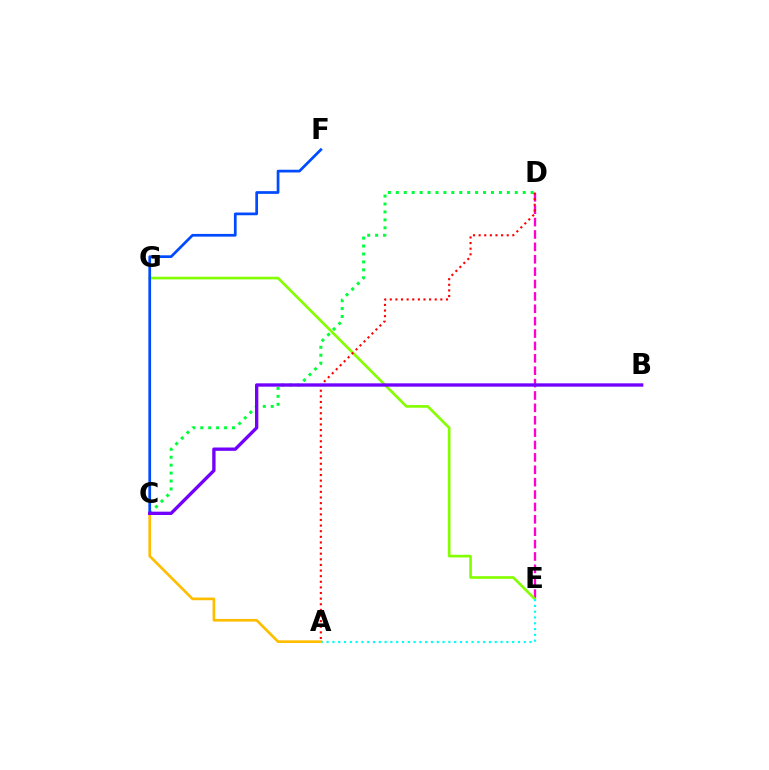{('C', 'D'): [{'color': '#00ff39', 'line_style': 'dotted', 'thickness': 2.15}], ('D', 'E'): [{'color': '#ff00cf', 'line_style': 'dashed', 'thickness': 1.68}], ('E', 'G'): [{'color': '#84ff00', 'line_style': 'solid', 'thickness': 1.92}], ('C', 'F'): [{'color': '#004bff', 'line_style': 'solid', 'thickness': 1.96}], ('A', 'E'): [{'color': '#00fff6', 'line_style': 'dotted', 'thickness': 1.58}], ('A', 'D'): [{'color': '#ff0000', 'line_style': 'dotted', 'thickness': 1.53}], ('A', 'C'): [{'color': '#ffbd00', 'line_style': 'solid', 'thickness': 1.93}], ('B', 'C'): [{'color': '#7200ff', 'line_style': 'solid', 'thickness': 2.4}]}